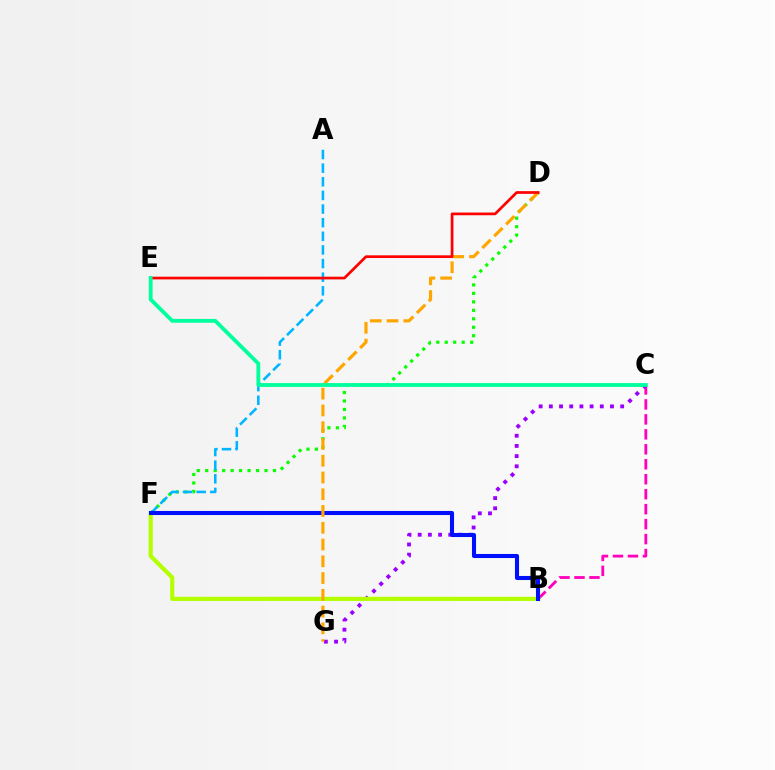{('B', 'C'): [{'color': '#ff00bd', 'line_style': 'dashed', 'thickness': 2.03}], ('D', 'F'): [{'color': '#08ff00', 'line_style': 'dotted', 'thickness': 2.3}], ('C', 'G'): [{'color': '#9b00ff', 'line_style': 'dotted', 'thickness': 2.77}], ('B', 'F'): [{'color': '#b3ff00', 'line_style': 'solid', 'thickness': 2.98}, {'color': '#0010ff', 'line_style': 'solid', 'thickness': 2.93}], ('A', 'F'): [{'color': '#00b5ff', 'line_style': 'dashed', 'thickness': 1.85}], ('D', 'G'): [{'color': '#ffa500', 'line_style': 'dashed', 'thickness': 2.28}], ('D', 'E'): [{'color': '#ff0000', 'line_style': 'solid', 'thickness': 1.95}], ('C', 'E'): [{'color': '#00ff9d', 'line_style': 'solid', 'thickness': 2.75}]}